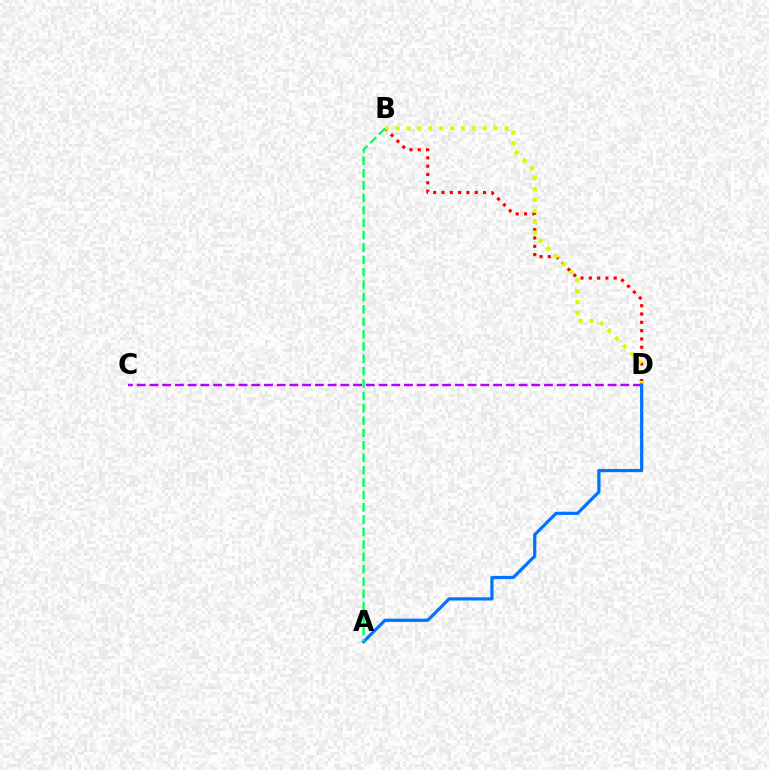{('B', 'D'): [{'color': '#ff0000', 'line_style': 'dotted', 'thickness': 2.26}, {'color': '#d1ff00', 'line_style': 'dotted', 'thickness': 2.96}], ('C', 'D'): [{'color': '#b900ff', 'line_style': 'dashed', 'thickness': 1.73}], ('A', 'D'): [{'color': '#0074ff', 'line_style': 'solid', 'thickness': 2.31}], ('A', 'B'): [{'color': '#00ff5c', 'line_style': 'dashed', 'thickness': 1.68}]}